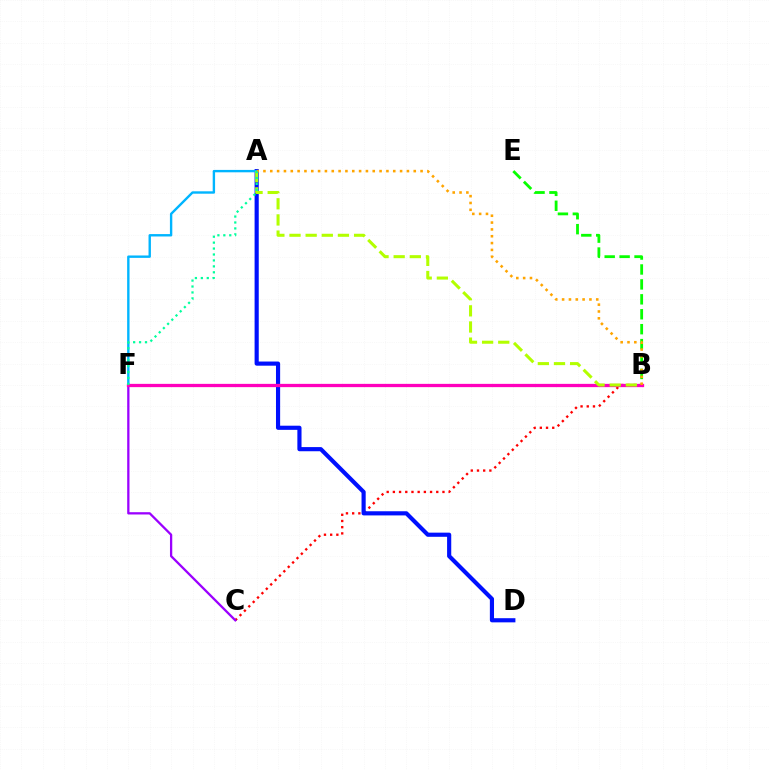{('B', 'C'): [{'color': '#ff0000', 'line_style': 'dotted', 'thickness': 1.68}], ('A', 'D'): [{'color': '#0010ff', 'line_style': 'solid', 'thickness': 2.99}], ('C', 'F'): [{'color': '#9b00ff', 'line_style': 'solid', 'thickness': 1.64}], ('B', 'E'): [{'color': '#08ff00', 'line_style': 'dashed', 'thickness': 2.03}], ('A', 'F'): [{'color': '#00b5ff', 'line_style': 'solid', 'thickness': 1.72}, {'color': '#00ff9d', 'line_style': 'dotted', 'thickness': 1.61}], ('B', 'F'): [{'color': '#ff00bd', 'line_style': 'solid', 'thickness': 2.35}], ('A', 'B'): [{'color': '#b3ff00', 'line_style': 'dashed', 'thickness': 2.19}, {'color': '#ffa500', 'line_style': 'dotted', 'thickness': 1.86}]}